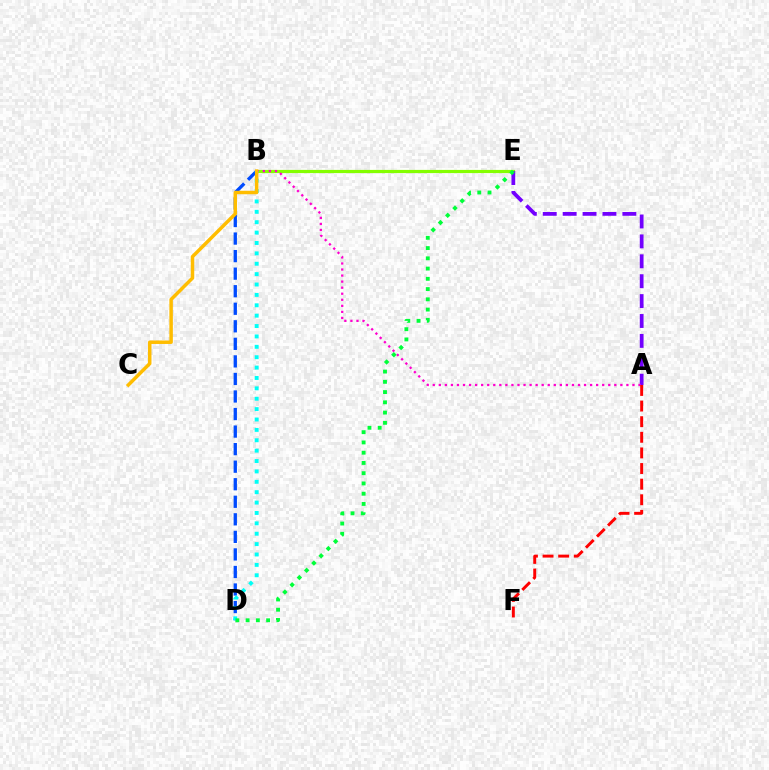{('B', 'E'): [{'color': '#84ff00', 'line_style': 'solid', 'thickness': 2.3}], ('A', 'E'): [{'color': '#7200ff', 'line_style': 'dashed', 'thickness': 2.7}], ('A', 'B'): [{'color': '#ff00cf', 'line_style': 'dotted', 'thickness': 1.64}], ('B', 'D'): [{'color': '#004bff', 'line_style': 'dashed', 'thickness': 2.38}, {'color': '#00fff6', 'line_style': 'dotted', 'thickness': 2.82}], ('D', 'E'): [{'color': '#00ff39', 'line_style': 'dotted', 'thickness': 2.78}], ('A', 'F'): [{'color': '#ff0000', 'line_style': 'dashed', 'thickness': 2.12}], ('B', 'C'): [{'color': '#ffbd00', 'line_style': 'solid', 'thickness': 2.51}]}